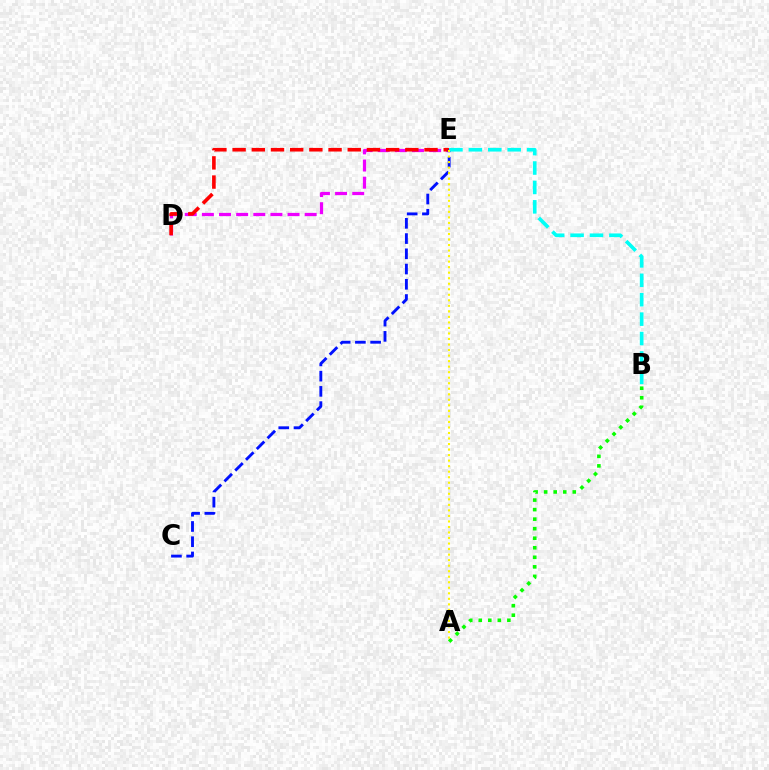{('D', 'E'): [{'color': '#ee00ff', 'line_style': 'dashed', 'thickness': 2.33}, {'color': '#ff0000', 'line_style': 'dashed', 'thickness': 2.61}], ('A', 'B'): [{'color': '#08ff00', 'line_style': 'dotted', 'thickness': 2.59}], ('C', 'E'): [{'color': '#0010ff', 'line_style': 'dashed', 'thickness': 2.07}], ('B', 'E'): [{'color': '#00fff6', 'line_style': 'dashed', 'thickness': 2.64}], ('A', 'E'): [{'color': '#fcf500', 'line_style': 'dotted', 'thickness': 1.5}]}